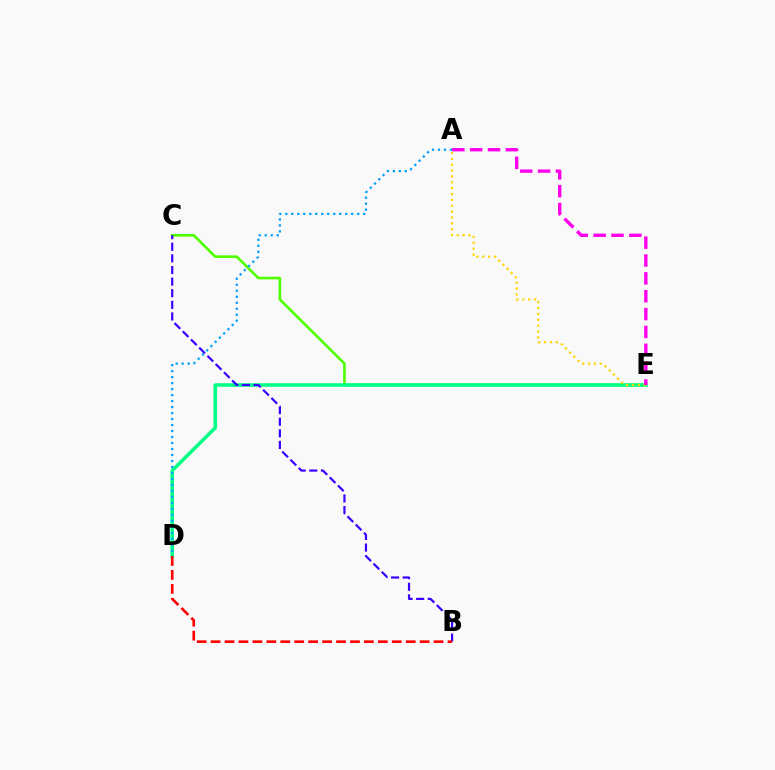{('C', 'E'): [{'color': '#4fff00', 'line_style': 'solid', 'thickness': 1.89}], ('D', 'E'): [{'color': '#00ff86', 'line_style': 'solid', 'thickness': 2.58}], ('B', 'C'): [{'color': '#3700ff', 'line_style': 'dashed', 'thickness': 1.58}], ('A', 'D'): [{'color': '#009eff', 'line_style': 'dotted', 'thickness': 1.63}], ('A', 'E'): [{'color': '#ffd500', 'line_style': 'dotted', 'thickness': 1.59}, {'color': '#ff00ed', 'line_style': 'dashed', 'thickness': 2.43}], ('B', 'D'): [{'color': '#ff0000', 'line_style': 'dashed', 'thickness': 1.89}]}